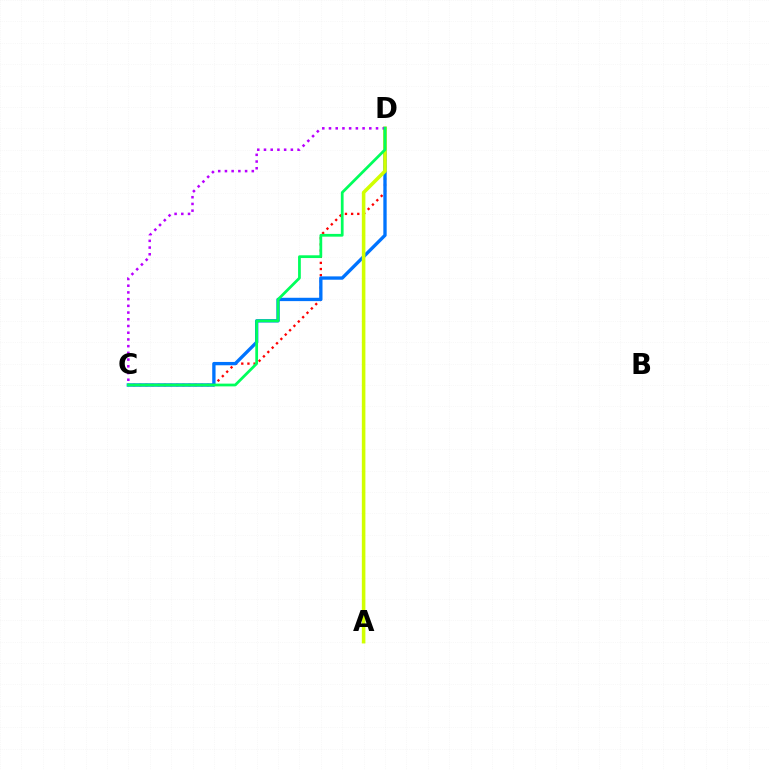{('C', 'D'): [{'color': '#ff0000', 'line_style': 'dotted', 'thickness': 1.67}, {'color': '#0074ff', 'line_style': 'solid', 'thickness': 2.4}, {'color': '#b900ff', 'line_style': 'dotted', 'thickness': 1.82}, {'color': '#00ff5c', 'line_style': 'solid', 'thickness': 1.98}], ('A', 'D'): [{'color': '#d1ff00', 'line_style': 'solid', 'thickness': 2.56}]}